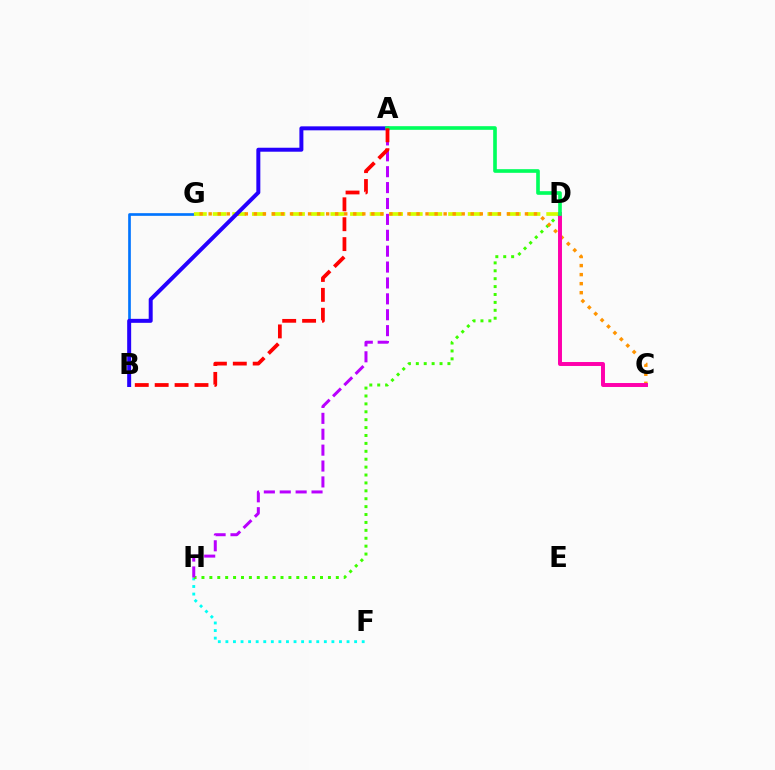{('F', 'H'): [{'color': '#00fff6', 'line_style': 'dotted', 'thickness': 2.06}], ('D', 'H'): [{'color': '#3dff00', 'line_style': 'dotted', 'thickness': 2.15}], ('B', 'G'): [{'color': '#0074ff', 'line_style': 'solid', 'thickness': 1.92}], ('A', 'H'): [{'color': '#b900ff', 'line_style': 'dashed', 'thickness': 2.16}], ('D', 'G'): [{'color': '#d1ff00', 'line_style': 'dashed', 'thickness': 2.67}], ('C', 'G'): [{'color': '#ff9400', 'line_style': 'dotted', 'thickness': 2.46}], ('A', 'B'): [{'color': '#2500ff', 'line_style': 'solid', 'thickness': 2.87}, {'color': '#ff0000', 'line_style': 'dashed', 'thickness': 2.7}], ('C', 'D'): [{'color': '#ff00ac', 'line_style': 'solid', 'thickness': 2.85}], ('A', 'D'): [{'color': '#00ff5c', 'line_style': 'solid', 'thickness': 2.62}]}